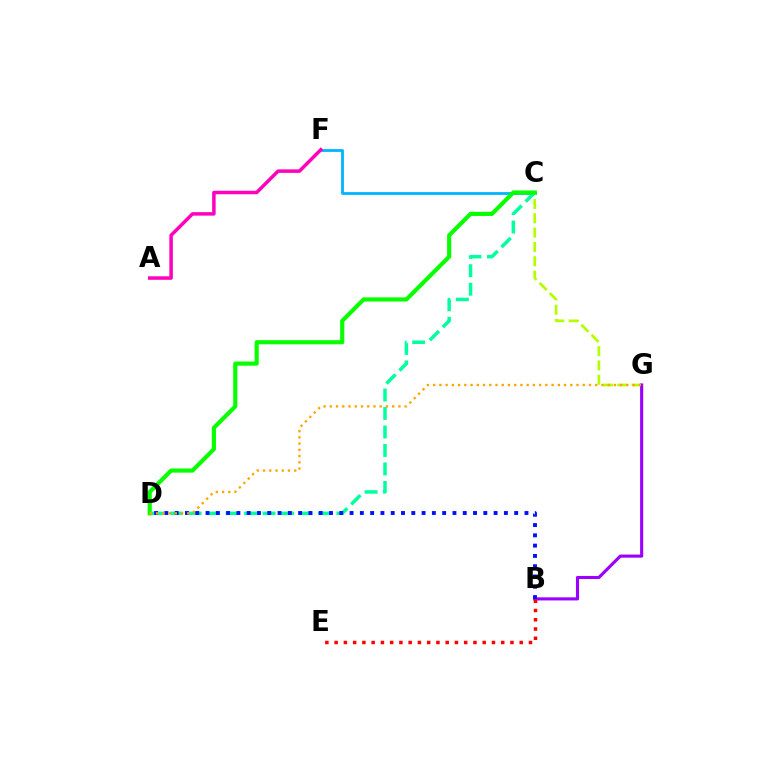{('C', 'F'): [{'color': '#00b5ff', 'line_style': 'solid', 'thickness': 2.02}], ('A', 'F'): [{'color': '#ff00bd', 'line_style': 'solid', 'thickness': 2.51}], ('C', 'G'): [{'color': '#b3ff00', 'line_style': 'dashed', 'thickness': 1.95}], ('B', 'G'): [{'color': '#9b00ff', 'line_style': 'solid', 'thickness': 2.24}], ('C', 'D'): [{'color': '#00ff9d', 'line_style': 'dashed', 'thickness': 2.51}, {'color': '#08ff00', 'line_style': 'solid', 'thickness': 2.98}], ('B', 'D'): [{'color': '#0010ff', 'line_style': 'dotted', 'thickness': 2.8}], ('D', 'G'): [{'color': '#ffa500', 'line_style': 'dotted', 'thickness': 1.69}], ('B', 'E'): [{'color': '#ff0000', 'line_style': 'dotted', 'thickness': 2.51}]}